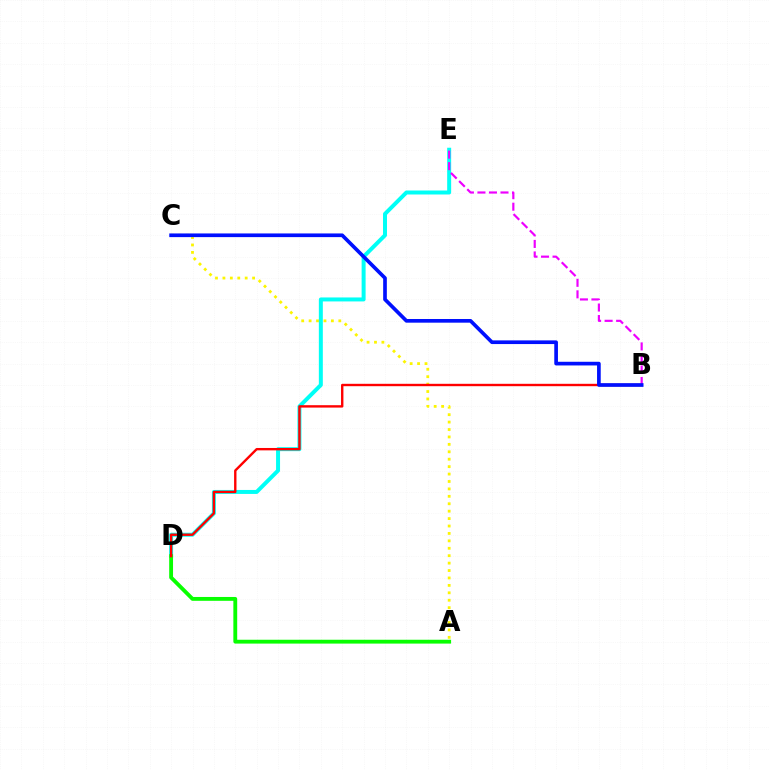{('A', 'C'): [{'color': '#fcf500', 'line_style': 'dotted', 'thickness': 2.02}], ('D', 'E'): [{'color': '#00fff6', 'line_style': 'solid', 'thickness': 2.87}], ('A', 'D'): [{'color': '#08ff00', 'line_style': 'solid', 'thickness': 2.77}], ('B', 'D'): [{'color': '#ff0000', 'line_style': 'solid', 'thickness': 1.72}], ('B', 'E'): [{'color': '#ee00ff', 'line_style': 'dashed', 'thickness': 1.57}], ('B', 'C'): [{'color': '#0010ff', 'line_style': 'solid', 'thickness': 2.65}]}